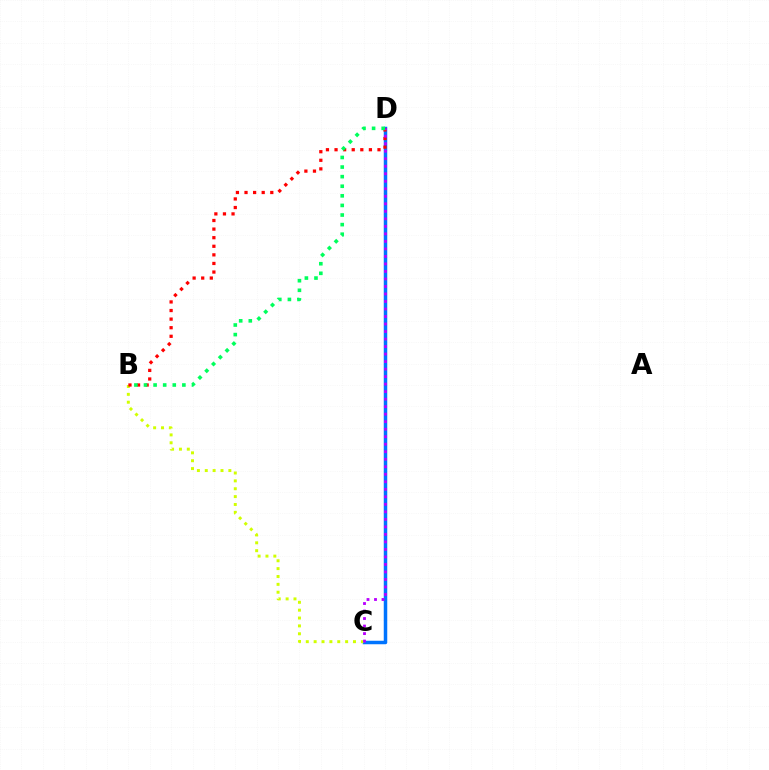{('C', 'D'): [{'color': '#0074ff', 'line_style': 'solid', 'thickness': 2.51}, {'color': '#b900ff', 'line_style': 'dotted', 'thickness': 2.04}], ('B', 'C'): [{'color': '#d1ff00', 'line_style': 'dotted', 'thickness': 2.14}], ('B', 'D'): [{'color': '#ff0000', 'line_style': 'dotted', 'thickness': 2.33}, {'color': '#00ff5c', 'line_style': 'dotted', 'thickness': 2.61}]}